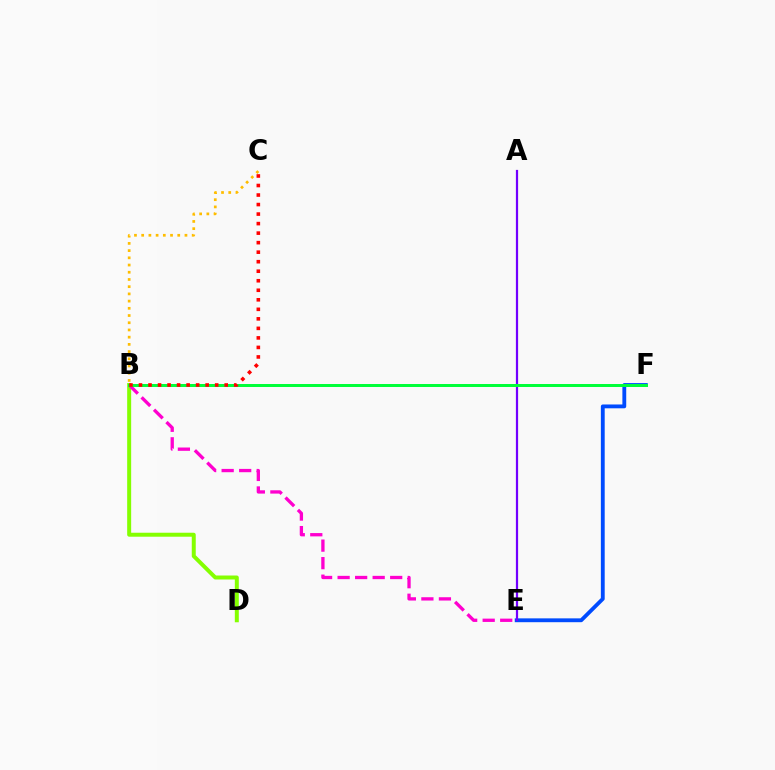{('B', 'F'): [{'color': '#00fff6', 'line_style': 'dotted', 'thickness': 1.86}, {'color': '#00ff39', 'line_style': 'solid', 'thickness': 2.14}], ('E', 'F'): [{'color': '#004bff', 'line_style': 'solid', 'thickness': 2.76}], ('B', 'D'): [{'color': '#84ff00', 'line_style': 'solid', 'thickness': 2.87}], ('B', 'E'): [{'color': '#ff00cf', 'line_style': 'dashed', 'thickness': 2.38}], ('A', 'E'): [{'color': '#7200ff', 'line_style': 'solid', 'thickness': 1.6}], ('B', 'C'): [{'color': '#ffbd00', 'line_style': 'dotted', 'thickness': 1.96}, {'color': '#ff0000', 'line_style': 'dotted', 'thickness': 2.59}]}